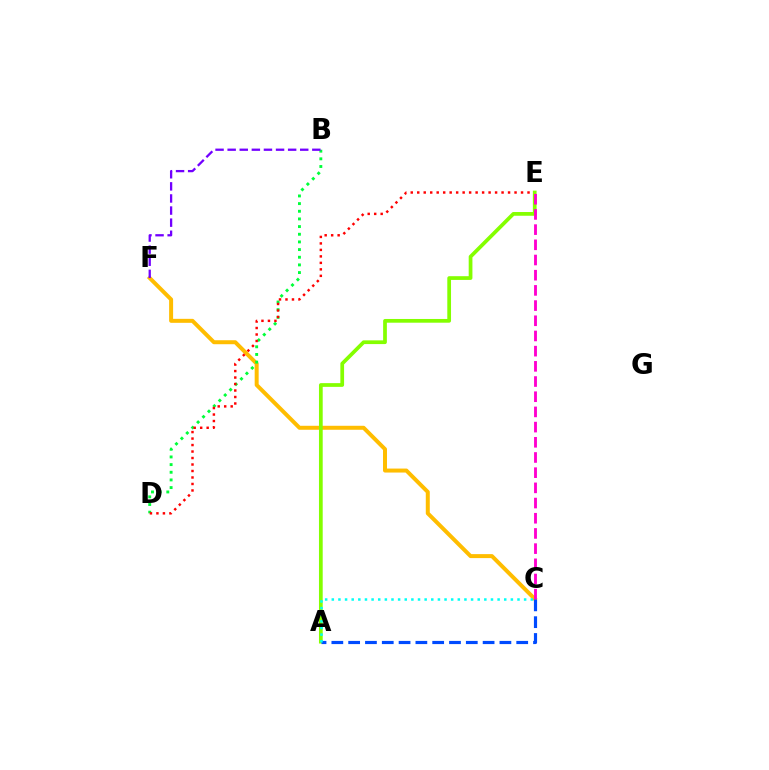{('C', 'F'): [{'color': '#ffbd00', 'line_style': 'solid', 'thickness': 2.87}], ('B', 'D'): [{'color': '#00ff39', 'line_style': 'dotted', 'thickness': 2.08}], ('D', 'E'): [{'color': '#ff0000', 'line_style': 'dotted', 'thickness': 1.76}], ('A', 'E'): [{'color': '#84ff00', 'line_style': 'solid', 'thickness': 2.69}], ('B', 'F'): [{'color': '#7200ff', 'line_style': 'dashed', 'thickness': 1.64}], ('C', 'E'): [{'color': '#ff00cf', 'line_style': 'dashed', 'thickness': 2.06}], ('A', 'C'): [{'color': '#004bff', 'line_style': 'dashed', 'thickness': 2.28}, {'color': '#00fff6', 'line_style': 'dotted', 'thickness': 1.8}]}